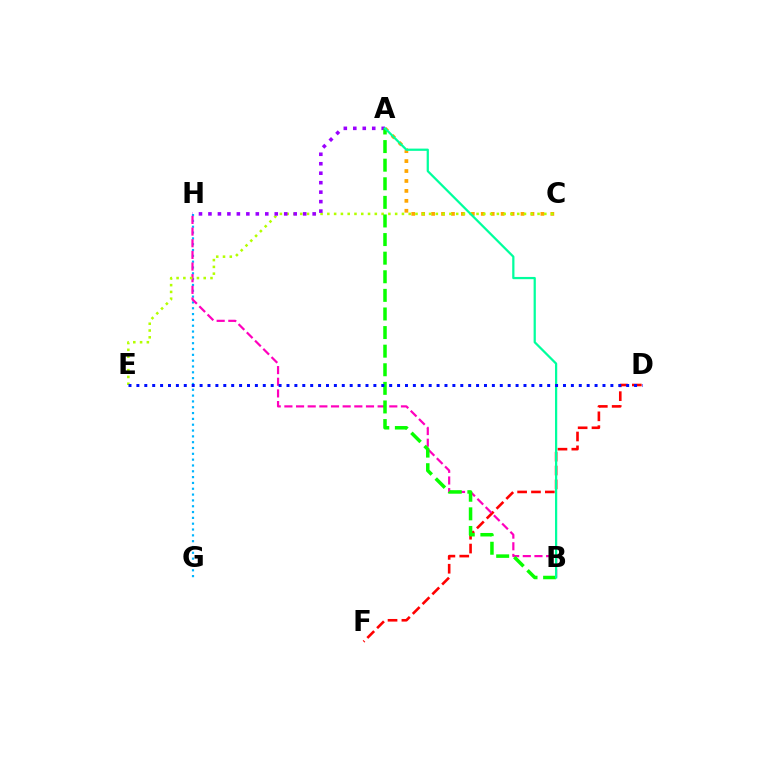{('D', 'F'): [{'color': '#ff0000', 'line_style': 'dashed', 'thickness': 1.88}], ('G', 'H'): [{'color': '#00b5ff', 'line_style': 'dotted', 'thickness': 1.58}], ('A', 'C'): [{'color': '#ffa500', 'line_style': 'dotted', 'thickness': 2.7}], ('B', 'H'): [{'color': '#ff00bd', 'line_style': 'dashed', 'thickness': 1.58}], ('C', 'E'): [{'color': '#b3ff00', 'line_style': 'dotted', 'thickness': 1.84}], ('A', 'H'): [{'color': '#9b00ff', 'line_style': 'dotted', 'thickness': 2.57}], ('A', 'B'): [{'color': '#08ff00', 'line_style': 'dashed', 'thickness': 2.53}, {'color': '#00ff9d', 'line_style': 'solid', 'thickness': 1.61}], ('D', 'E'): [{'color': '#0010ff', 'line_style': 'dotted', 'thickness': 2.15}]}